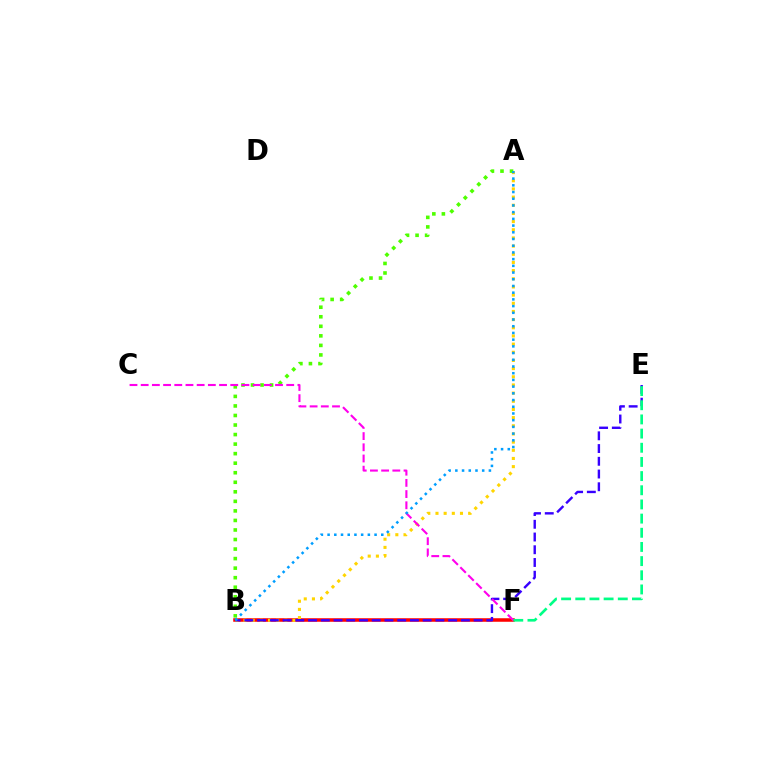{('B', 'F'): [{'color': '#ff0000', 'line_style': 'solid', 'thickness': 2.54}], ('A', 'B'): [{'color': '#ffd500', 'line_style': 'dotted', 'thickness': 2.22}, {'color': '#4fff00', 'line_style': 'dotted', 'thickness': 2.59}, {'color': '#009eff', 'line_style': 'dotted', 'thickness': 1.82}], ('B', 'E'): [{'color': '#3700ff', 'line_style': 'dashed', 'thickness': 1.73}], ('C', 'F'): [{'color': '#ff00ed', 'line_style': 'dashed', 'thickness': 1.52}], ('E', 'F'): [{'color': '#00ff86', 'line_style': 'dashed', 'thickness': 1.92}]}